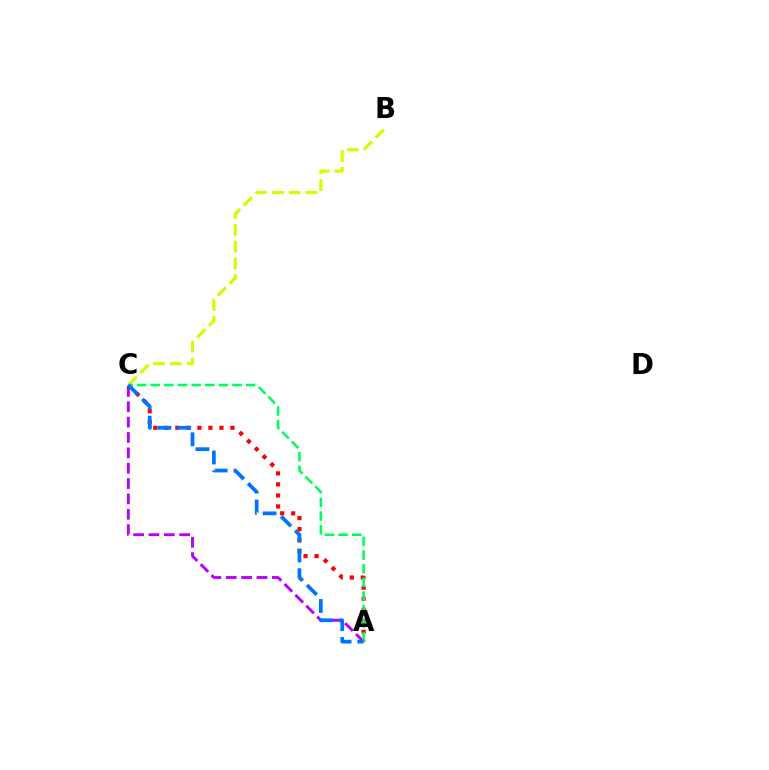{('B', 'C'): [{'color': '#d1ff00', 'line_style': 'dashed', 'thickness': 2.29}], ('A', 'C'): [{'color': '#b900ff', 'line_style': 'dashed', 'thickness': 2.09}, {'color': '#ff0000', 'line_style': 'dotted', 'thickness': 2.99}, {'color': '#00ff5c', 'line_style': 'dashed', 'thickness': 1.85}, {'color': '#0074ff', 'line_style': 'dashed', 'thickness': 2.69}]}